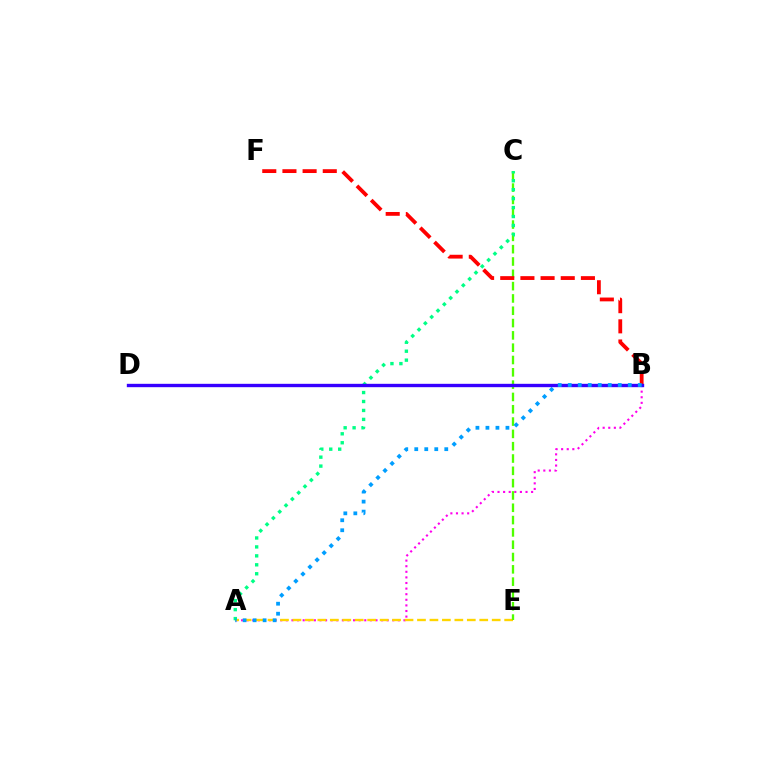{('A', 'B'): [{'color': '#ff00ed', 'line_style': 'dotted', 'thickness': 1.52}, {'color': '#009eff', 'line_style': 'dotted', 'thickness': 2.72}], ('A', 'E'): [{'color': '#ffd500', 'line_style': 'dashed', 'thickness': 1.69}], ('C', 'E'): [{'color': '#4fff00', 'line_style': 'dashed', 'thickness': 1.67}], ('A', 'C'): [{'color': '#00ff86', 'line_style': 'dotted', 'thickness': 2.43}], ('B', 'F'): [{'color': '#ff0000', 'line_style': 'dashed', 'thickness': 2.74}], ('B', 'D'): [{'color': '#3700ff', 'line_style': 'solid', 'thickness': 2.42}]}